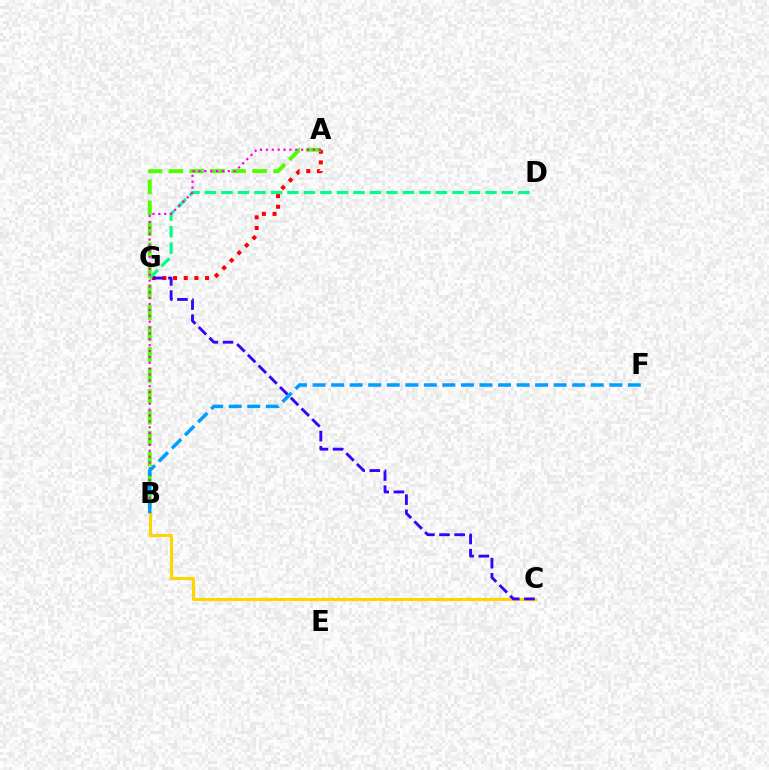{('B', 'C'): [{'color': '#ffd500', 'line_style': 'solid', 'thickness': 2.19}], ('A', 'G'): [{'color': '#ff0000', 'line_style': 'dotted', 'thickness': 2.9}], ('D', 'G'): [{'color': '#00ff86', 'line_style': 'dashed', 'thickness': 2.24}], ('A', 'B'): [{'color': '#4fff00', 'line_style': 'dashed', 'thickness': 2.84}, {'color': '#ff00ed', 'line_style': 'dotted', 'thickness': 1.59}], ('C', 'G'): [{'color': '#3700ff', 'line_style': 'dashed', 'thickness': 2.06}], ('B', 'F'): [{'color': '#009eff', 'line_style': 'dashed', 'thickness': 2.52}]}